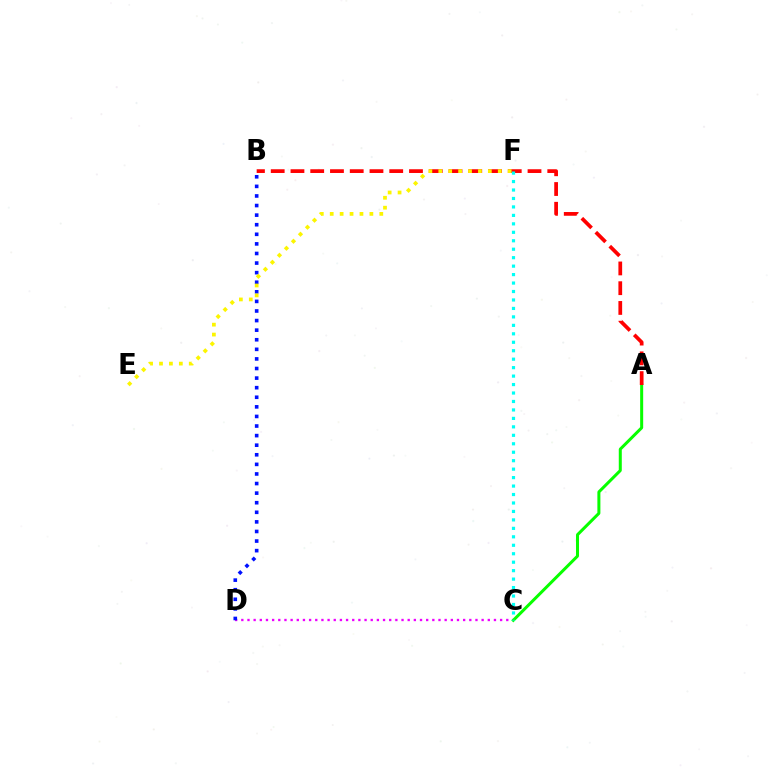{('C', 'D'): [{'color': '#ee00ff', 'line_style': 'dotted', 'thickness': 1.67}], ('B', 'D'): [{'color': '#0010ff', 'line_style': 'dotted', 'thickness': 2.6}], ('A', 'C'): [{'color': '#08ff00', 'line_style': 'solid', 'thickness': 2.17}], ('A', 'B'): [{'color': '#ff0000', 'line_style': 'dashed', 'thickness': 2.68}], ('C', 'F'): [{'color': '#00fff6', 'line_style': 'dotted', 'thickness': 2.3}], ('E', 'F'): [{'color': '#fcf500', 'line_style': 'dotted', 'thickness': 2.69}]}